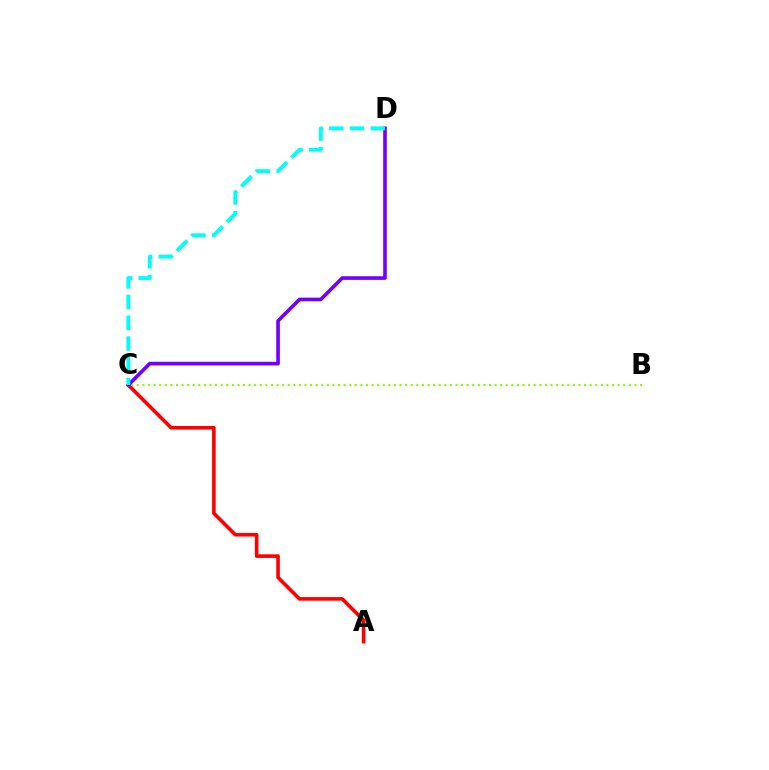{('A', 'C'): [{'color': '#ff0000', 'line_style': 'solid', 'thickness': 2.6}], ('B', 'C'): [{'color': '#84ff00', 'line_style': 'dotted', 'thickness': 1.52}], ('C', 'D'): [{'color': '#7200ff', 'line_style': 'solid', 'thickness': 2.62}, {'color': '#00fff6', 'line_style': 'dashed', 'thickness': 2.82}]}